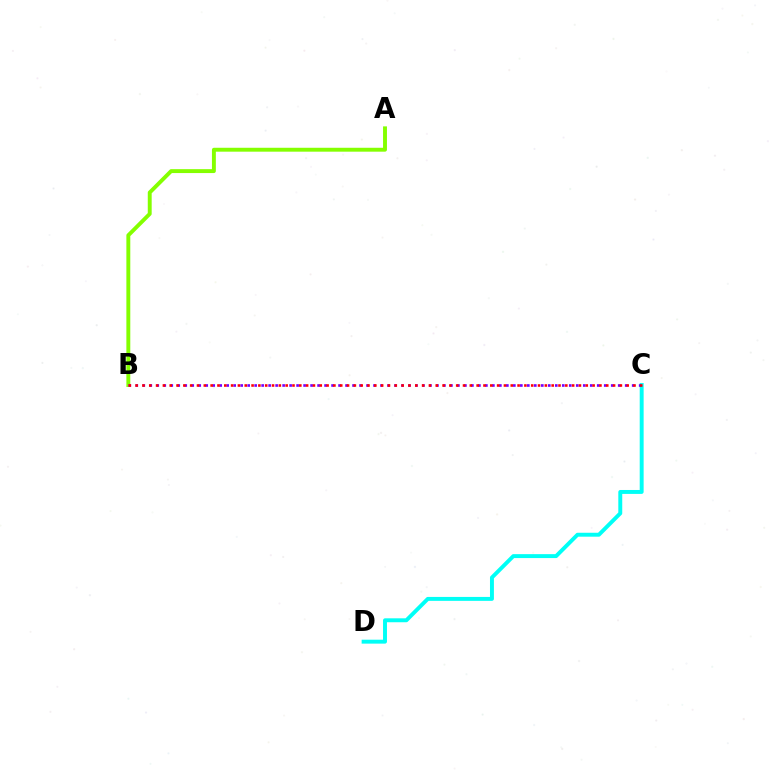{('C', 'D'): [{'color': '#00fff6', 'line_style': 'solid', 'thickness': 2.83}], ('A', 'B'): [{'color': '#84ff00', 'line_style': 'solid', 'thickness': 2.81}], ('B', 'C'): [{'color': '#7200ff', 'line_style': 'dotted', 'thickness': 1.9}, {'color': '#ff0000', 'line_style': 'dotted', 'thickness': 1.85}]}